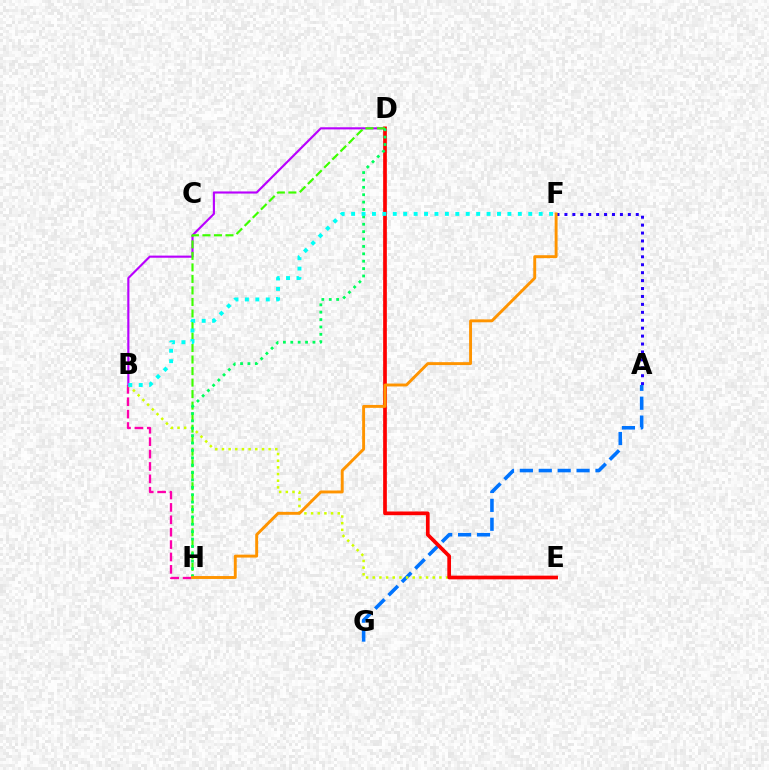{('A', 'F'): [{'color': '#2500ff', 'line_style': 'dotted', 'thickness': 2.15}], ('B', 'H'): [{'color': '#ff00ac', 'line_style': 'dashed', 'thickness': 1.68}], ('A', 'G'): [{'color': '#0074ff', 'line_style': 'dashed', 'thickness': 2.57}], ('B', 'E'): [{'color': '#d1ff00', 'line_style': 'dotted', 'thickness': 1.81}], ('B', 'D'): [{'color': '#b900ff', 'line_style': 'solid', 'thickness': 1.54}], ('D', 'E'): [{'color': '#ff0000', 'line_style': 'solid', 'thickness': 2.66}], ('D', 'H'): [{'color': '#3dff00', 'line_style': 'dashed', 'thickness': 1.56}, {'color': '#00ff5c', 'line_style': 'dotted', 'thickness': 2.01}], ('F', 'H'): [{'color': '#ff9400', 'line_style': 'solid', 'thickness': 2.1}], ('B', 'F'): [{'color': '#00fff6', 'line_style': 'dotted', 'thickness': 2.83}]}